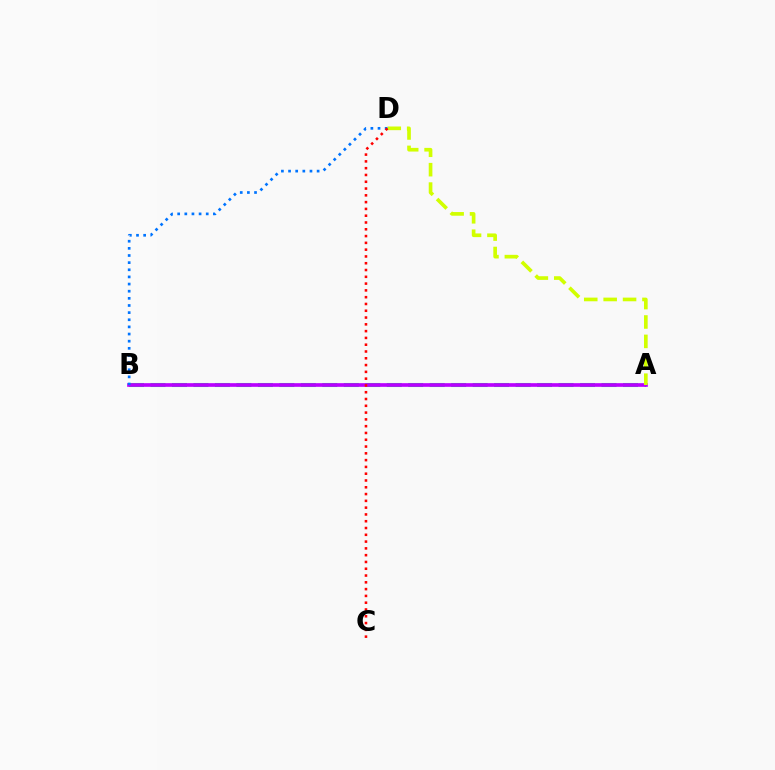{('A', 'B'): [{'color': '#00ff5c', 'line_style': 'dashed', 'thickness': 2.92}, {'color': '#b900ff', 'line_style': 'solid', 'thickness': 2.64}], ('A', 'D'): [{'color': '#d1ff00', 'line_style': 'dashed', 'thickness': 2.64}], ('B', 'D'): [{'color': '#0074ff', 'line_style': 'dotted', 'thickness': 1.94}], ('C', 'D'): [{'color': '#ff0000', 'line_style': 'dotted', 'thickness': 1.84}]}